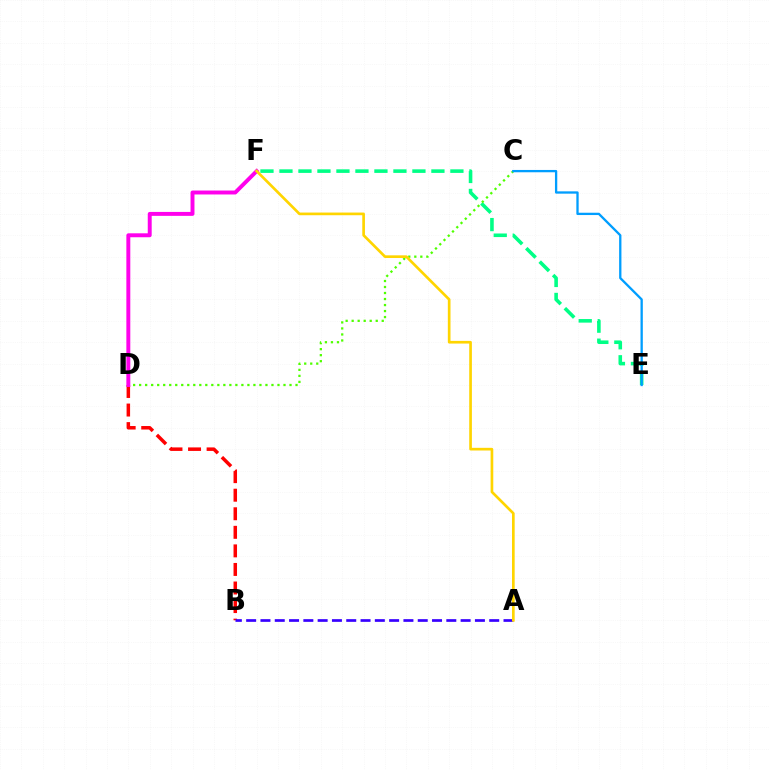{('E', 'F'): [{'color': '#00ff86', 'line_style': 'dashed', 'thickness': 2.58}], ('C', 'D'): [{'color': '#4fff00', 'line_style': 'dotted', 'thickness': 1.63}], ('B', 'D'): [{'color': '#ff0000', 'line_style': 'dashed', 'thickness': 2.52}], ('D', 'F'): [{'color': '#ff00ed', 'line_style': 'solid', 'thickness': 2.83}], ('A', 'B'): [{'color': '#3700ff', 'line_style': 'dashed', 'thickness': 1.94}], ('A', 'F'): [{'color': '#ffd500', 'line_style': 'solid', 'thickness': 1.93}], ('C', 'E'): [{'color': '#009eff', 'line_style': 'solid', 'thickness': 1.66}]}